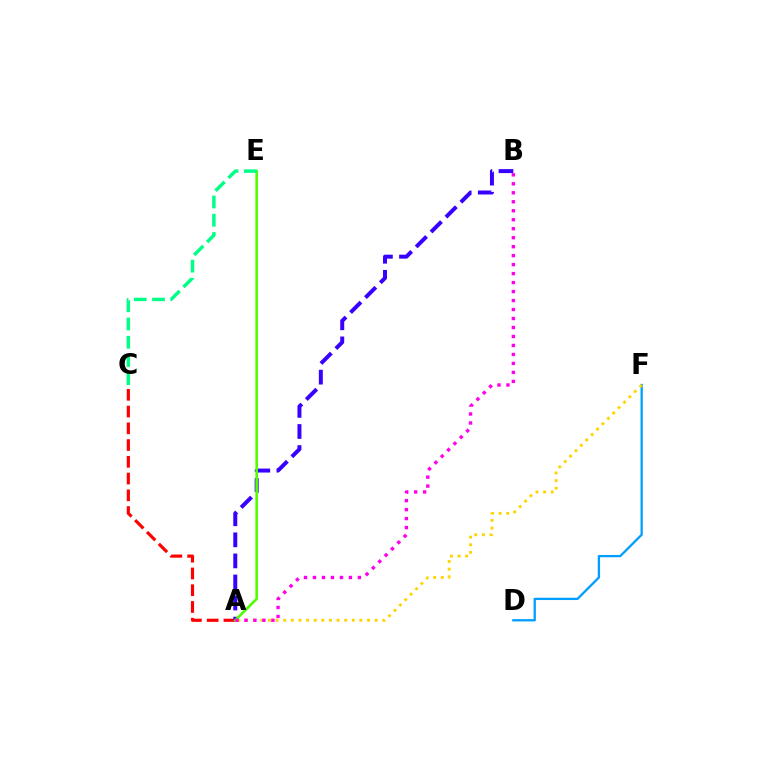{('D', 'F'): [{'color': '#009eff', 'line_style': 'solid', 'thickness': 1.65}], ('A', 'F'): [{'color': '#ffd500', 'line_style': 'dotted', 'thickness': 2.07}], ('A', 'C'): [{'color': '#ff0000', 'line_style': 'dashed', 'thickness': 2.28}], ('A', 'B'): [{'color': '#3700ff', 'line_style': 'dashed', 'thickness': 2.86}, {'color': '#ff00ed', 'line_style': 'dotted', 'thickness': 2.44}], ('A', 'E'): [{'color': '#4fff00', 'line_style': 'solid', 'thickness': 1.9}], ('C', 'E'): [{'color': '#00ff86', 'line_style': 'dashed', 'thickness': 2.48}]}